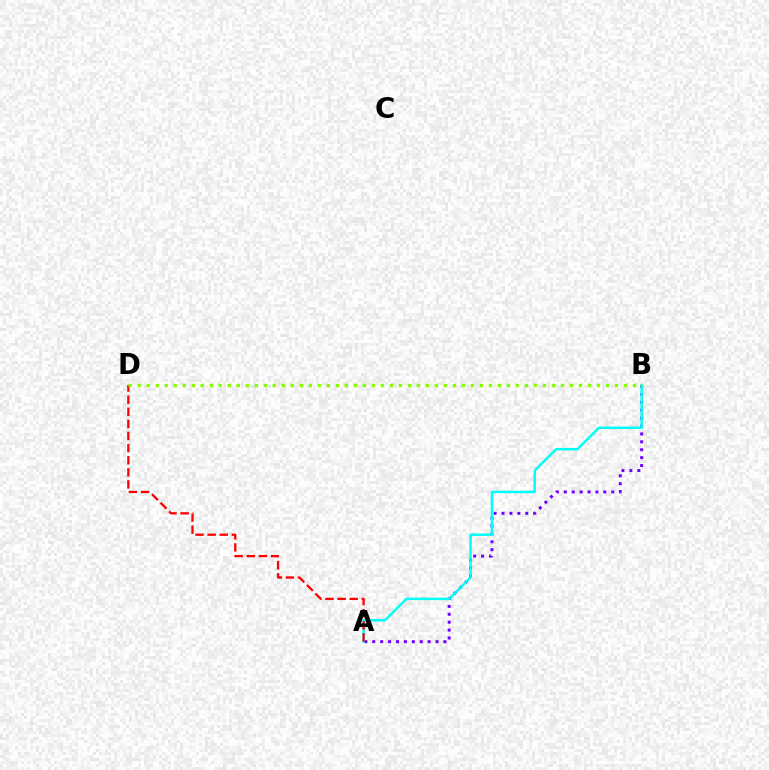{('A', 'B'): [{'color': '#7200ff', 'line_style': 'dotted', 'thickness': 2.15}, {'color': '#00fff6', 'line_style': 'solid', 'thickness': 1.77}], ('A', 'D'): [{'color': '#ff0000', 'line_style': 'dashed', 'thickness': 1.64}], ('B', 'D'): [{'color': '#84ff00', 'line_style': 'dotted', 'thickness': 2.45}]}